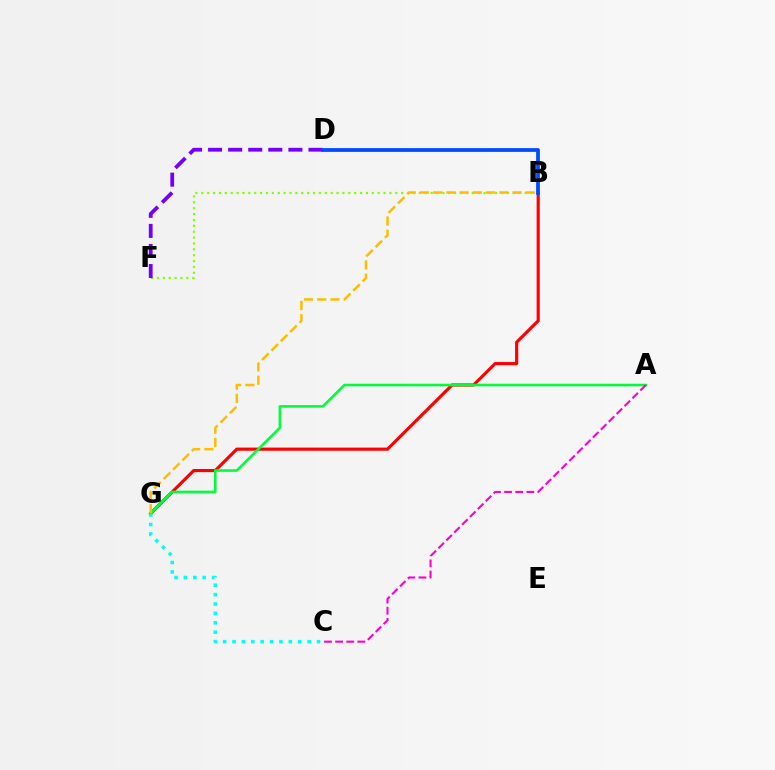{('B', 'G'): [{'color': '#ff0000', 'line_style': 'solid', 'thickness': 2.27}, {'color': '#ffbd00', 'line_style': 'dashed', 'thickness': 1.8}], ('C', 'G'): [{'color': '#00fff6', 'line_style': 'dotted', 'thickness': 2.55}], ('B', 'F'): [{'color': '#84ff00', 'line_style': 'dotted', 'thickness': 1.6}], ('A', 'G'): [{'color': '#00ff39', 'line_style': 'solid', 'thickness': 1.86}], ('A', 'C'): [{'color': '#ff00cf', 'line_style': 'dashed', 'thickness': 1.51}], ('D', 'F'): [{'color': '#7200ff', 'line_style': 'dashed', 'thickness': 2.73}], ('B', 'D'): [{'color': '#004bff', 'line_style': 'solid', 'thickness': 2.71}]}